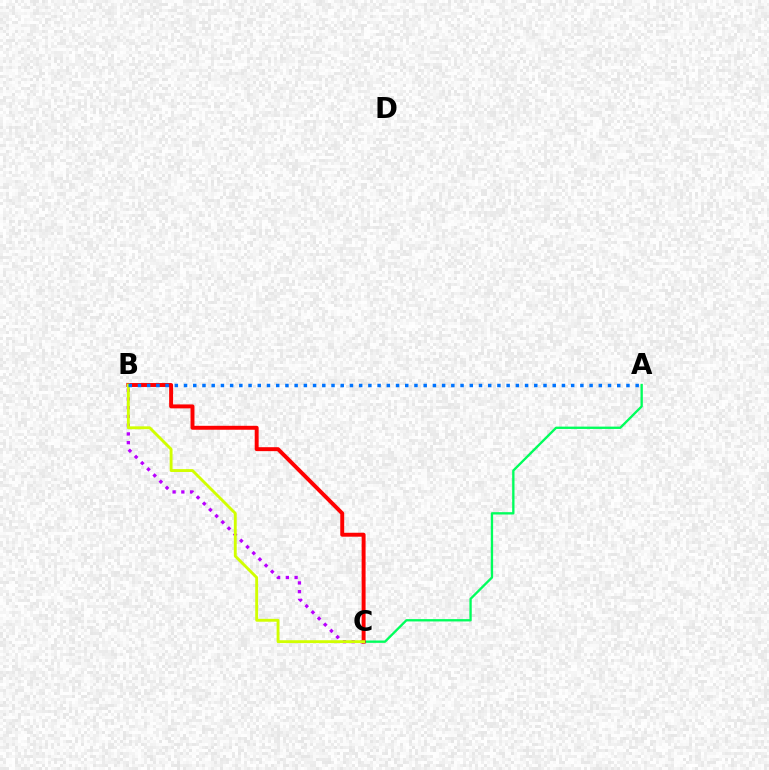{('B', 'C'): [{'color': '#b900ff', 'line_style': 'dotted', 'thickness': 2.38}, {'color': '#ff0000', 'line_style': 'solid', 'thickness': 2.83}, {'color': '#d1ff00', 'line_style': 'solid', 'thickness': 2.06}], ('A', 'C'): [{'color': '#00ff5c', 'line_style': 'solid', 'thickness': 1.68}], ('A', 'B'): [{'color': '#0074ff', 'line_style': 'dotted', 'thickness': 2.5}]}